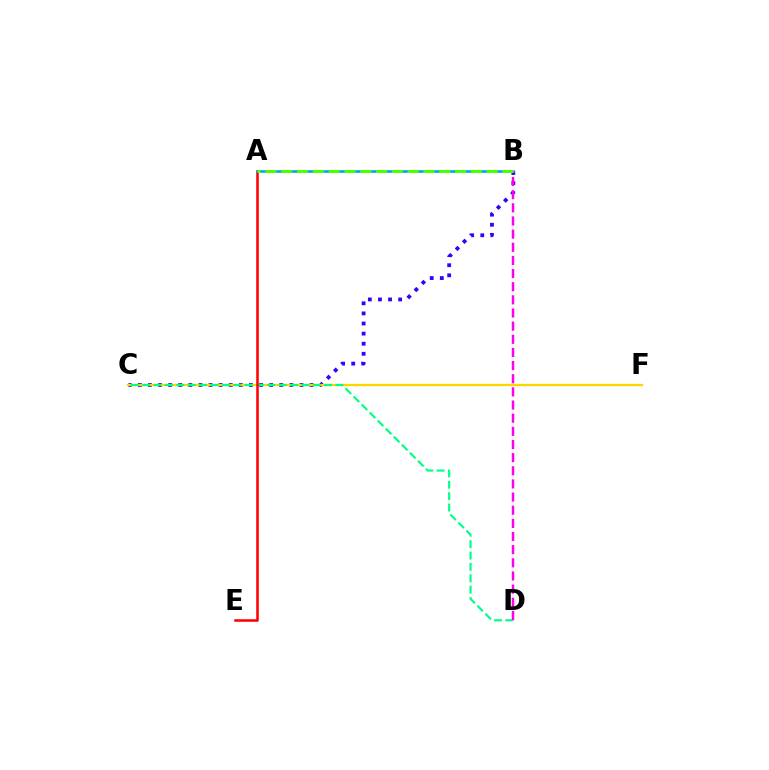{('B', 'C'): [{'color': '#3700ff', 'line_style': 'dotted', 'thickness': 2.74}], ('C', 'F'): [{'color': '#ffd500', 'line_style': 'solid', 'thickness': 1.65}], ('C', 'D'): [{'color': '#00ff86', 'line_style': 'dashed', 'thickness': 1.55}], ('A', 'E'): [{'color': '#ff0000', 'line_style': 'solid', 'thickness': 1.84}], ('A', 'B'): [{'color': '#009eff', 'line_style': 'solid', 'thickness': 1.87}, {'color': '#4fff00', 'line_style': 'dashed', 'thickness': 2.15}], ('B', 'D'): [{'color': '#ff00ed', 'line_style': 'dashed', 'thickness': 1.79}]}